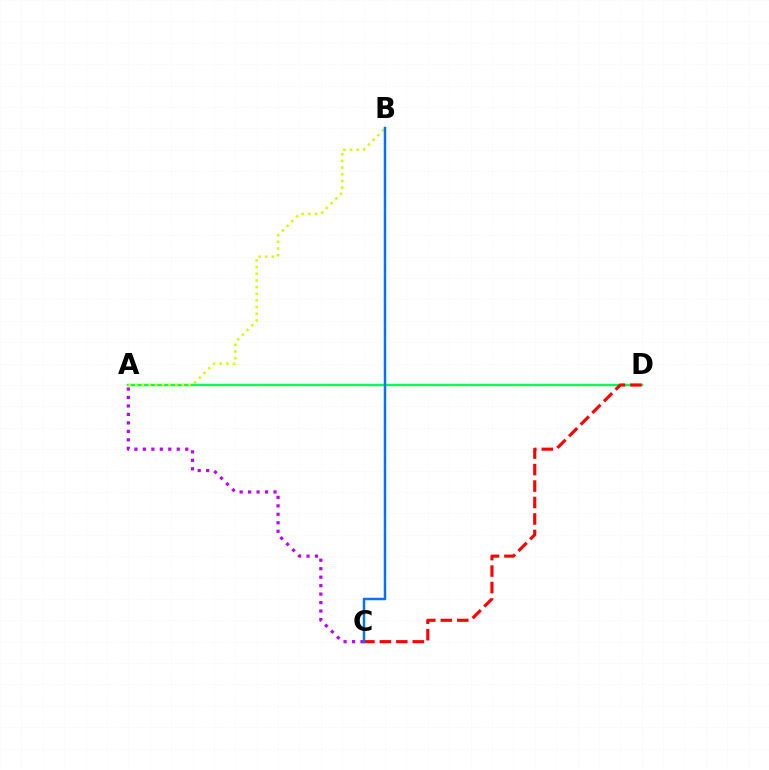{('A', 'C'): [{'color': '#b900ff', 'line_style': 'dotted', 'thickness': 2.3}], ('A', 'D'): [{'color': '#00ff5c', 'line_style': 'solid', 'thickness': 1.72}], ('A', 'B'): [{'color': '#d1ff00', 'line_style': 'dotted', 'thickness': 1.81}], ('C', 'D'): [{'color': '#ff0000', 'line_style': 'dashed', 'thickness': 2.24}], ('B', 'C'): [{'color': '#0074ff', 'line_style': 'solid', 'thickness': 1.79}]}